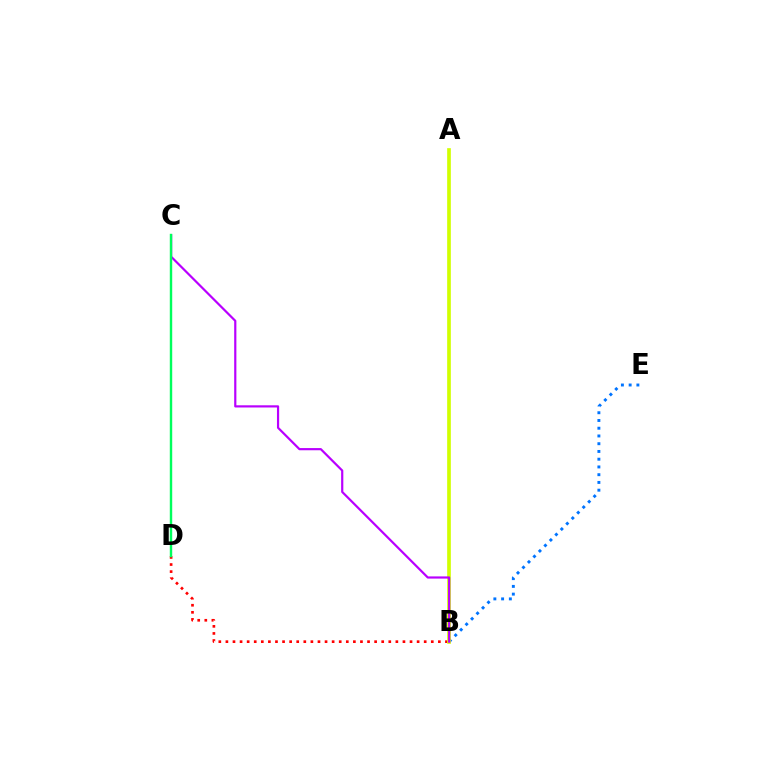{('B', 'E'): [{'color': '#0074ff', 'line_style': 'dotted', 'thickness': 2.1}], ('B', 'D'): [{'color': '#ff0000', 'line_style': 'dotted', 'thickness': 1.92}], ('A', 'B'): [{'color': '#d1ff00', 'line_style': 'solid', 'thickness': 2.64}], ('B', 'C'): [{'color': '#b900ff', 'line_style': 'solid', 'thickness': 1.58}], ('C', 'D'): [{'color': '#00ff5c', 'line_style': 'solid', 'thickness': 1.75}]}